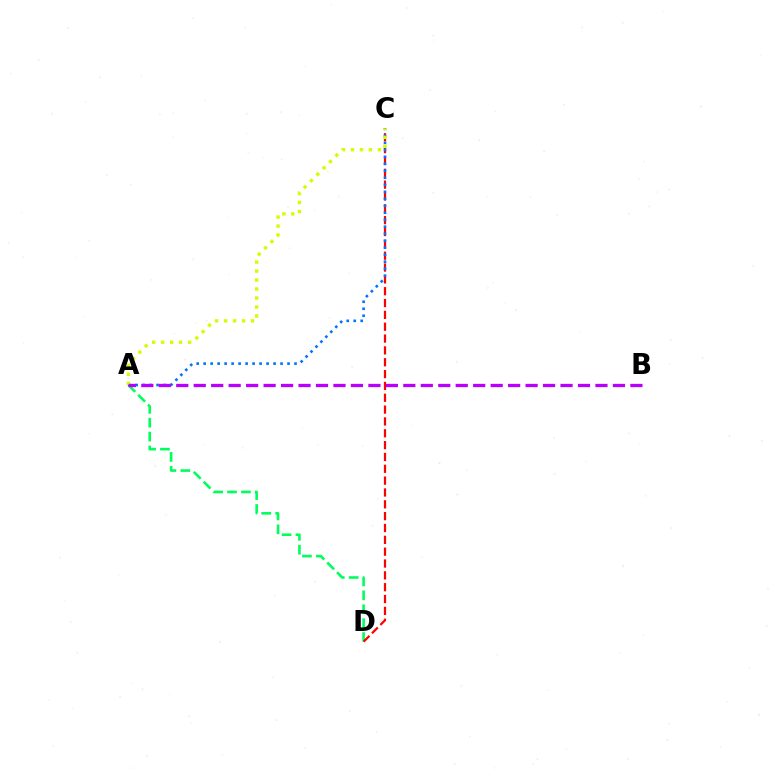{('A', 'D'): [{'color': '#00ff5c', 'line_style': 'dashed', 'thickness': 1.89}], ('C', 'D'): [{'color': '#ff0000', 'line_style': 'dashed', 'thickness': 1.61}], ('A', 'C'): [{'color': '#0074ff', 'line_style': 'dotted', 'thickness': 1.9}, {'color': '#d1ff00', 'line_style': 'dotted', 'thickness': 2.44}], ('A', 'B'): [{'color': '#b900ff', 'line_style': 'dashed', 'thickness': 2.37}]}